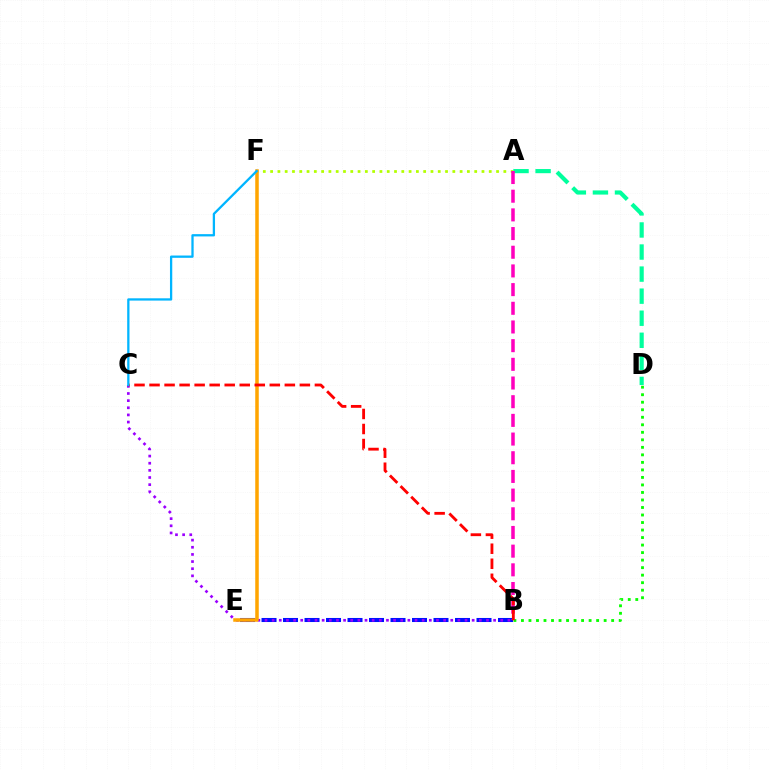{('B', 'E'): [{'color': '#0010ff', 'line_style': 'dashed', 'thickness': 2.92}], ('B', 'C'): [{'color': '#9b00ff', 'line_style': 'dotted', 'thickness': 1.94}, {'color': '#ff0000', 'line_style': 'dashed', 'thickness': 2.04}], ('A', 'F'): [{'color': '#b3ff00', 'line_style': 'dotted', 'thickness': 1.98}], ('B', 'D'): [{'color': '#08ff00', 'line_style': 'dotted', 'thickness': 2.04}], ('A', 'D'): [{'color': '#00ff9d', 'line_style': 'dashed', 'thickness': 3.0}], ('A', 'B'): [{'color': '#ff00bd', 'line_style': 'dashed', 'thickness': 2.54}], ('E', 'F'): [{'color': '#ffa500', 'line_style': 'solid', 'thickness': 2.54}], ('C', 'F'): [{'color': '#00b5ff', 'line_style': 'solid', 'thickness': 1.64}]}